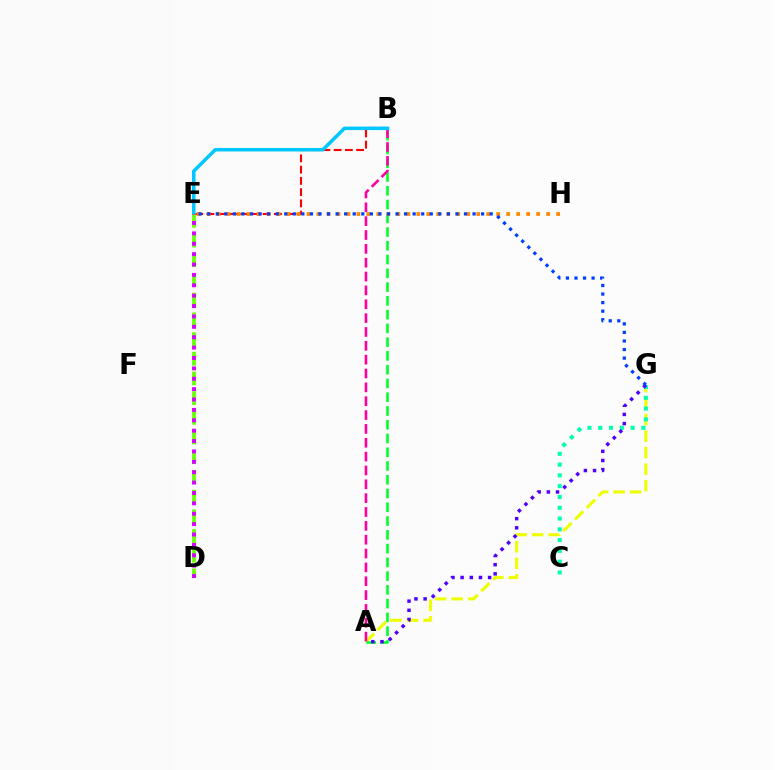{('B', 'E'): [{'color': '#ff0000', 'line_style': 'dashed', 'thickness': 1.53}, {'color': '#00c7ff', 'line_style': 'solid', 'thickness': 2.53}], ('A', 'G'): [{'color': '#eeff00', 'line_style': 'dashed', 'thickness': 2.24}, {'color': '#4f00ff', 'line_style': 'dotted', 'thickness': 2.49}], ('A', 'B'): [{'color': '#00ff27', 'line_style': 'dashed', 'thickness': 1.87}, {'color': '#ff00a0', 'line_style': 'dashed', 'thickness': 1.88}], ('E', 'H'): [{'color': '#ff8800', 'line_style': 'dotted', 'thickness': 2.71}], ('C', 'G'): [{'color': '#00ffaf', 'line_style': 'dotted', 'thickness': 2.93}], ('D', 'E'): [{'color': '#66ff00', 'line_style': 'dashed', 'thickness': 2.68}, {'color': '#d600ff', 'line_style': 'dotted', 'thickness': 2.82}], ('E', 'G'): [{'color': '#003fff', 'line_style': 'dotted', 'thickness': 2.33}]}